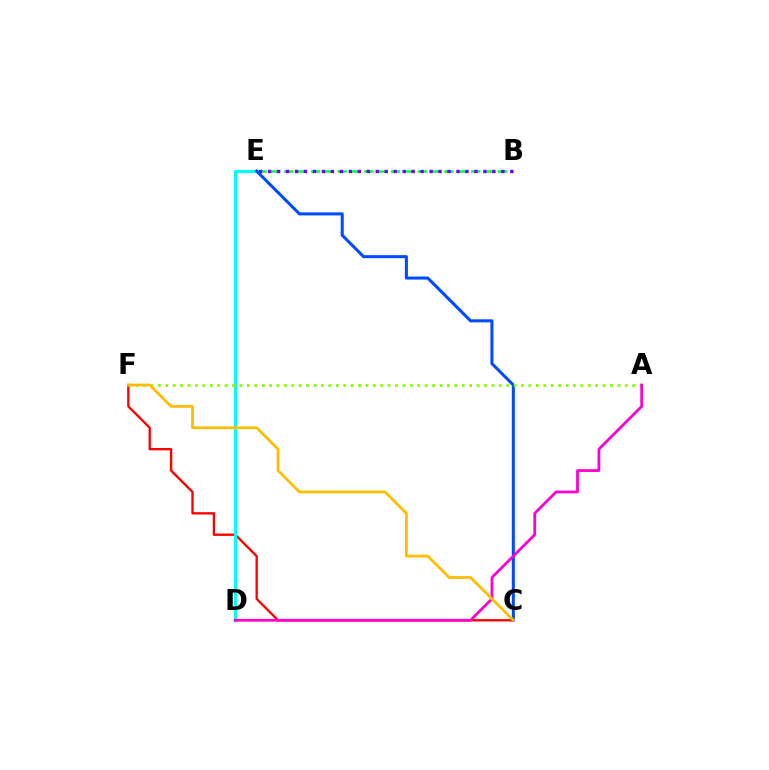{('C', 'F'): [{'color': '#ff0000', 'line_style': 'solid', 'thickness': 1.69}, {'color': '#ffbd00', 'line_style': 'solid', 'thickness': 2.0}], ('B', 'E'): [{'color': '#00ff39', 'line_style': 'dashed', 'thickness': 1.81}, {'color': '#7200ff', 'line_style': 'dotted', 'thickness': 2.44}], ('D', 'E'): [{'color': '#00fff6', 'line_style': 'solid', 'thickness': 2.26}], ('C', 'E'): [{'color': '#004bff', 'line_style': 'solid', 'thickness': 2.19}], ('A', 'F'): [{'color': '#84ff00', 'line_style': 'dotted', 'thickness': 2.01}], ('A', 'D'): [{'color': '#ff00cf', 'line_style': 'solid', 'thickness': 1.99}]}